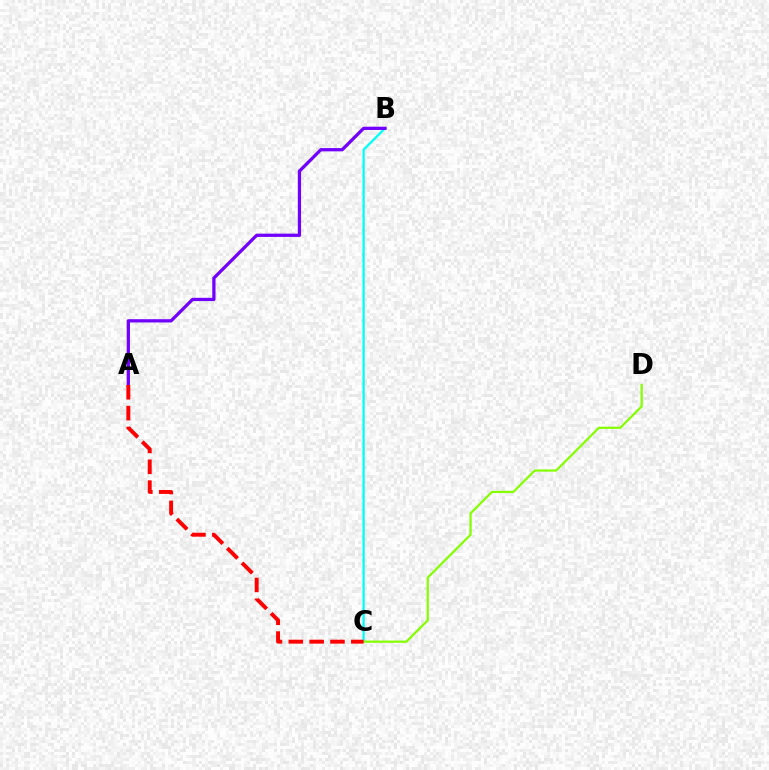{('B', 'C'): [{'color': '#00fff6', 'line_style': 'solid', 'thickness': 1.64}], ('C', 'D'): [{'color': '#84ff00', 'line_style': 'solid', 'thickness': 1.59}], ('A', 'B'): [{'color': '#7200ff', 'line_style': 'solid', 'thickness': 2.34}], ('A', 'C'): [{'color': '#ff0000', 'line_style': 'dashed', 'thickness': 2.83}]}